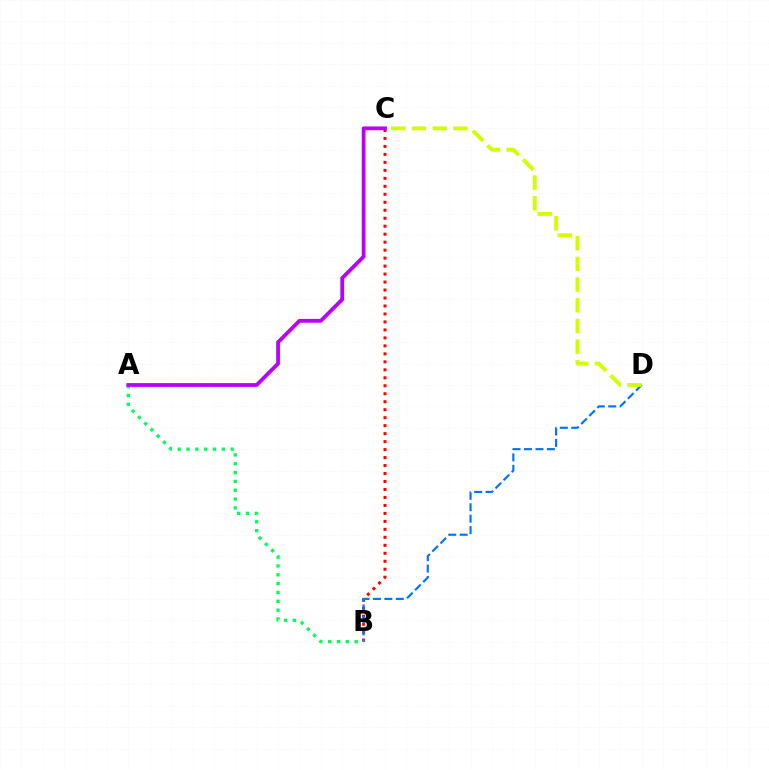{('B', 'C'): [{'color': '#ff0000', 'line_style': 'dotted', 'thickness': 2.17}], ('B', 'D'): [{'color': '#0074ff', 'line_style': 'dashed', 'thickness': 1.55}], ('A', 'B'): [{'color': '#00ff5c', 'line_style': 'dotted', 'thickness': 2.4}], ('A', 'C'): [{'color': '#b900ff', 'line_style': 'solid', 'thickness': 2.73}], ('C', 'D'): [{'color': '#d1ff00', 'line_style': 'dashed', 'thickness': 2.81}]}